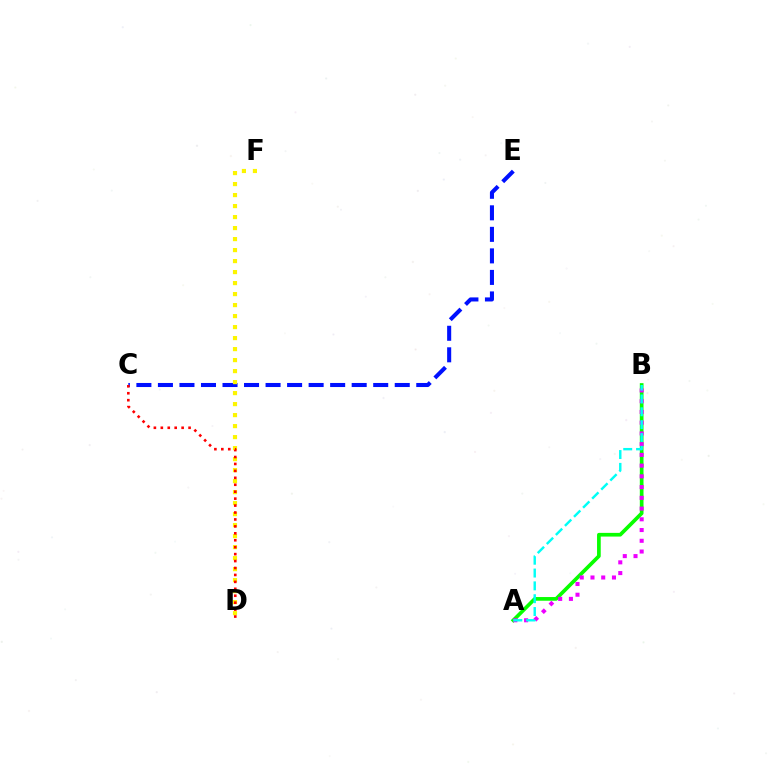{('C', 'E'): [{'color': '#0010ff', 'line_style': 'dashed', 'thickness': 2.92}], ('D', 'F'): [{'color': '#fcf500', 'line_style': 'dotted', 'thickness': 2.99}], ('A', 'B'): [{'color': '#08ff00', 'line_style': 'solid', 'thickness': 2.66}, {'color': '#ee00ff', 'line_style': 'dotted', 'thickness': 2.92}, {'color': '#00fff6', 'line_style': 'dashed', 'thickness': 1.74}], ('C', 'D'): [{'color': '#ff0000', 'line_style': 'dotted', 'thickness': 1.88}]}